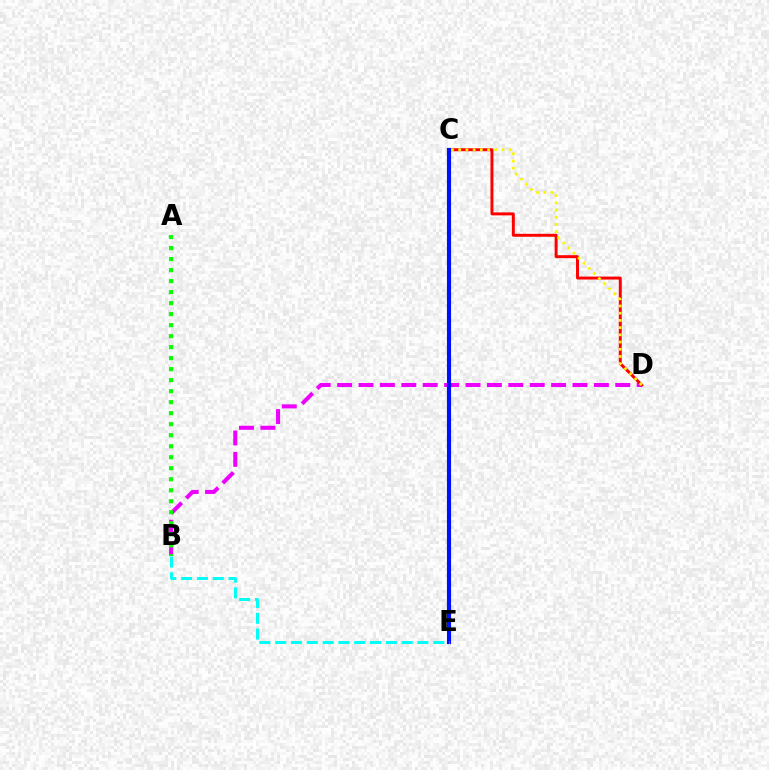{('B', 'D'): [{'color': '#ee00ff', 'line_style': 'dashed', 'thickness': 2.91}], ('C', 'D'): [{'color': '#ff0000', 'line_style': 'solid', 'thickness': 2.13}, {'color': '#fcf500', 'line_style': 'dotted', 'thickness': 1.96}], ('C', 'E'): [{'color': '#0010ff', 'line_style': 'solid', 'thickness': 2.98}], ('B', 'E'): [{'color': '#00fff6', 'line_style': 'dashed', 'thickness': 2.15}], ('A', 'B'): [{'color': '#08ff00', 'line_style': 'dotted', 'thickness': 2.99}]}